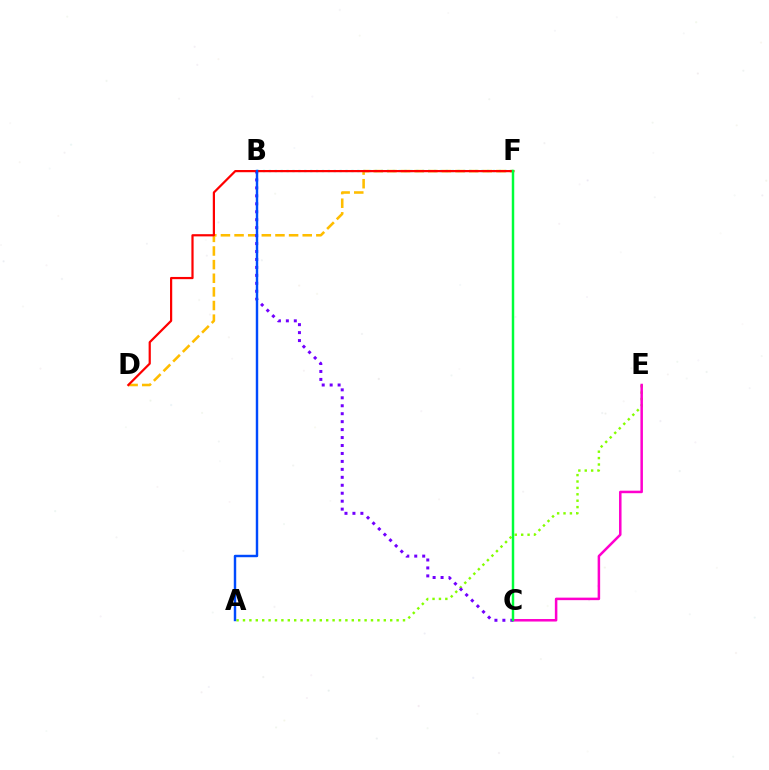{('D', 'F'): [{'color': '#ffbd00', 'line_style': 'dashed', 'thickness': 1.85}, {'color': '#ff0000', 'line_style': 'solid', 'thickness': 1.59}], ('B', 'F'): [{'color': '#00fff6', 'line_style': 'dotted', 'thickness': 1.6}], ('A', 'E'): [{'color': '#84ff00', 'line_style': 'dotted', 'thickness': 1.74}], ('C', 'E'): [{'color': '#ff00cf', 'line_style': 'solid', 'thickness': 1.81}], ('B', 'C'): [{'color': '#7200ff', 'line_style': 'dotted', 'thickness': 2.16}], ('A', 'B'): [{'color': '#004bff', 'line_style': 'solid', 'thickness': 1.75}], ('C', 'F'): [{'color': '#00ff39', 'line_style': 'solid', 'thickness': 1.77}]}